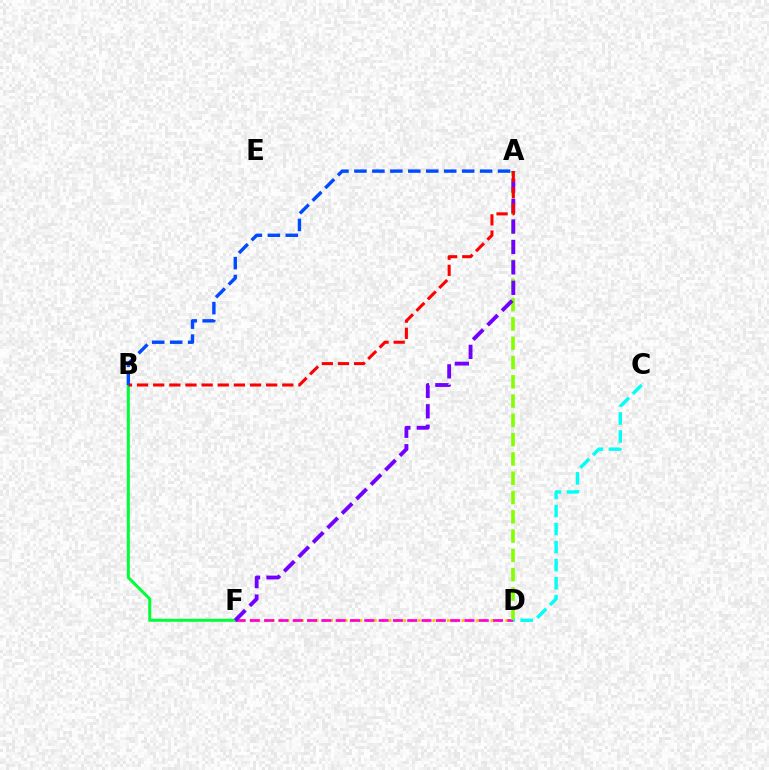{('D', 'F'): [{'color': '#ffbd00', 'line_style': 'dotted', 'thickness': 1.98}, {'color': '#ff00cf', 'line_style': 'dashed', 'thickness': 1.94}], ('B', 'F'): [{'color': '#00ff39', 'line_style': 'solid', 'thickness': 2.17}], ('A', 'D'): [{'color': '#84ff00', 'line_style': 'dashed', 'thickness': 2.62}], ('A', 'F'): [{'color': '#7200ff', 'line_style': 'dashed', 'thickness': 2.78}], ('A', 'B'): [{'color': '#ff0000', 'line_style': 'dashed', 'thickness': 2.19}, {'color': '#004bff', 'line_style': 'dashed', 'thickness': 2.44}], ('C', 'D'): [{'color': '#00fff6', 'line_style': 'dashed', 'thickness': 2.45}]}